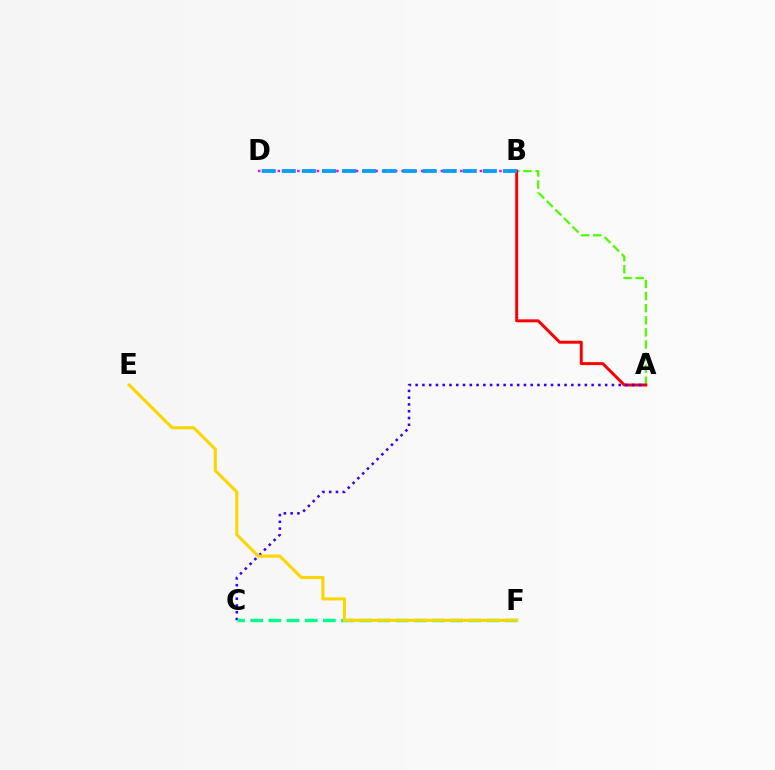{('B', 'D'): [{'color': '#ff00ed', 'line_style': 'dotted', 'thickness': 1.77}, {'color': '#009eff', 'line_style': 'dashed', 'thickness': 2.73}], ('A', 'B'): [{'color': '#4fff00', 'line_style': 'dashed', 'thickness': 1.64}, {'color': '#ff0000', 'line_style': 'solid', 'thickness': 2.14}], ('A', 'C'): [{'color': '#3700ff', 'line_style': 'dotted', 'thickness': 1.84}], ('C', 'F'): [{'color': '#00ff86', 'line_style': 'dashed', 'thickness': 2.47}], ('E', 'F'): [{'color': '#ffd500', 'line_style': 'solid', 'thickness': 2.23}]}